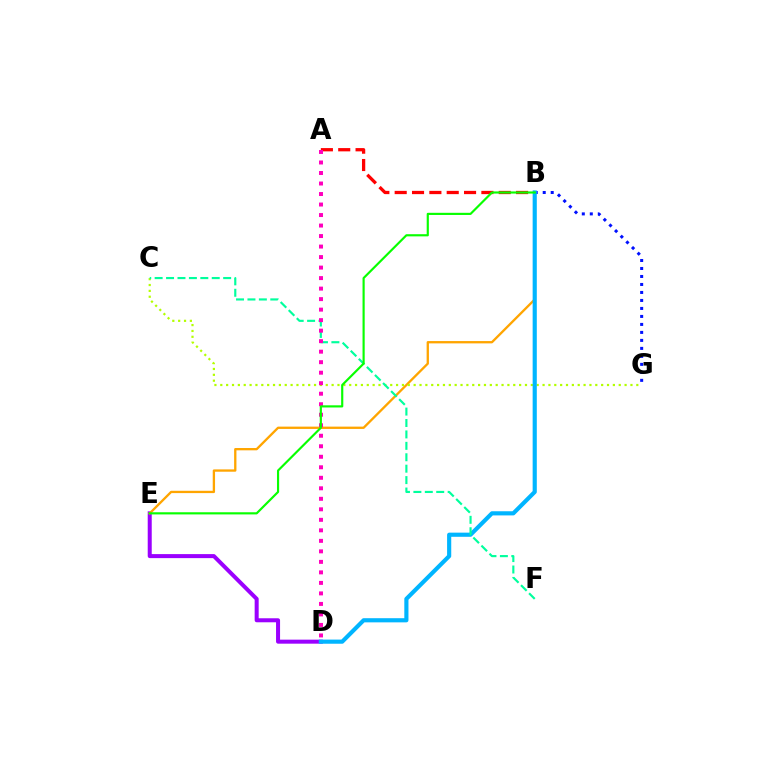{('D', 'E'): [{'color': '#9b00ff', 'line_style': 'solid', 'thickness': 2.89}], ('B', 'E'): [{'color': '#ffa500', 'line_style': 'solid', 'thickness': 1.67}, {'color': '#08ff00', 'line_style': 'solid', 'thickness': 1.56}], ('B', 'G'): [{'color': '#0010ff', 'line_style': 'dotted', 'thickness': 2.17}], ('C', 'G'): [{'color': '#b3ff00', 'line_style': 'dotted', 'thickness': 1.59}], ('A', 'B'): [{'color': '#ff0000', 'line_style': 'dashed', 'thickness': 2.36}], ('B', 'D'): [{'color': '#00b5ff', 'line_style': 'solid', 'thickness': 2.98}], ('C', 'F'): [{'color': '#00ff9d', 'line_style': 'dashed', 'thickness': 1.55}], ('A', 'D'): [{'color': '#ff00bd', 'line_style': 'dotted', 'thickness': 2.86}]}